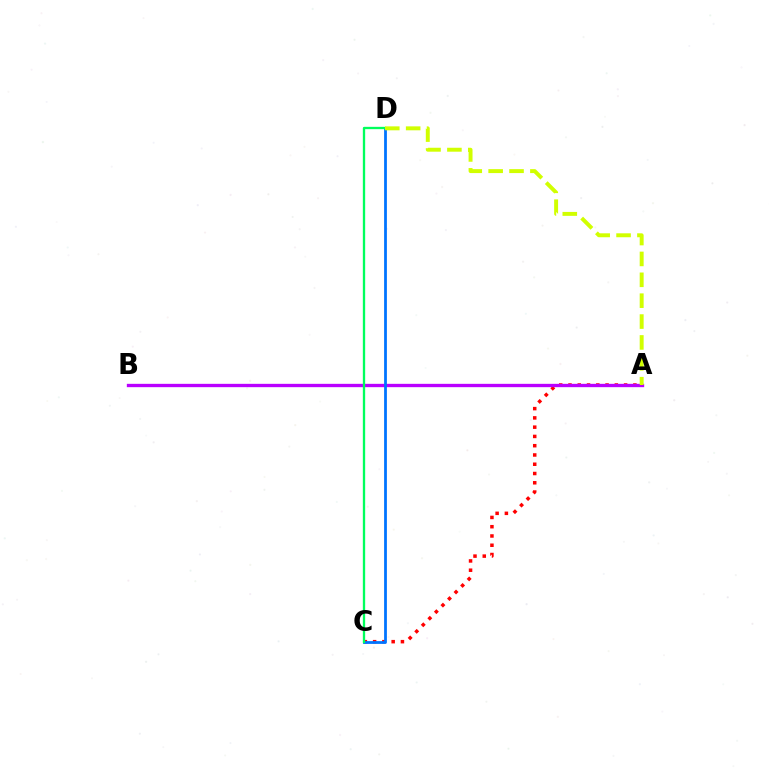{('A', 'C'): [{'color': '#ff0000', 'line_style': 'dotted', 'thickness': 2.52}], ('A', 'B'): [{'color': '#b900ff', 'line_style': 'solid', 'thickness': 2.4}], ('C', 'D'): [{'color': '#0074ff', 'line_style': 'solid', 'thickness': 2.0}, {'color': '#00ff5c', 'line_style': 'solid', 'thickness': 1.67}], ('A', 'D'): [{'color': '#d1ff00', 'line_style': 'dashed', 'thickness': 2.84}]}